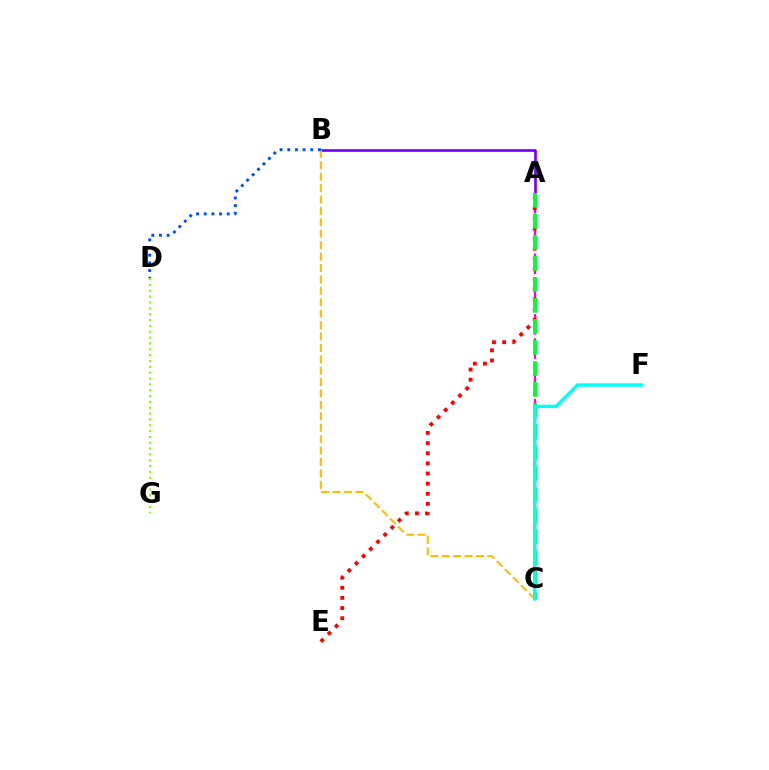{('A', 'B'): [{'color': '#7200ff', 'line_style': 'solid', 'thickness': 1.92}], ('A', 'C'): [{'color': '#ff00cf', 'line_style': 'dashed', 'thickness': 1.64}, {'color': '#00ff39', 'line_style': 'dashed', 'thickness': 2.85}], ('B', 'C'): [{'color': '#ffbd00', 'line_style': 'dashed', 'thickness': 1.55}], ('B', 'D'): [{'color': '#004bff', 'line_style': 'dotted', 'thickness': 2.08}], ('D', 'G'): [{'color': '#84ff00', 'line_style': 'dotted', 'thickness': 1.59}], ('A', 'E'): [{'color': '#ff0000', 'line_style': 'dotted', 'thickness': 2.76}], ('C', 'F'): [{'color': '#00fff6', 'line_style': 'solid', 'thickness': 2.45}]}